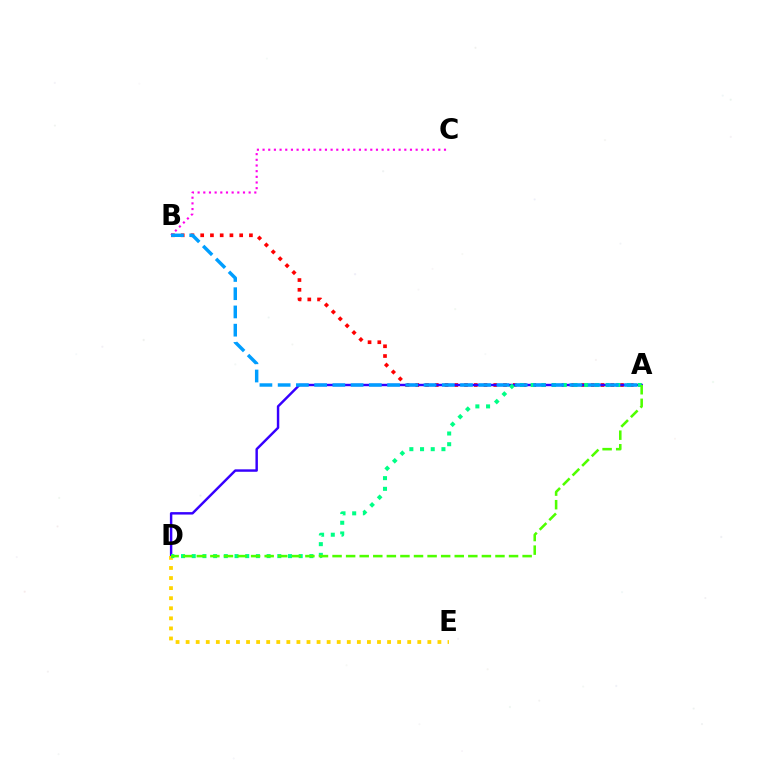{('A', 'B'): [{'color': '#ff0000', 'line_style': 'dotted', 'thickness': 2.65}, {'color': '#009eff', 'line_style': 'dashed', 'thickness': 2.48}], ('A', 'D'): [{'color': '#3700ff', 'line_style': 'solid', 'thickness': 1.76}, {'color': '#00ff86', 'line_style': 'dotted', 'thickness': 2.91}, {'color': '#4fff00', 'line_style': 'dashed', 'thickness': 1.84}], ('D', 'E'): [{'color': '#ffd500', 'line_style': 'dotted', 'thickness': 2.74}], ('B', 'C'): [{'color': '#ff00ed', 'line_style': 'dotted', 'thickness': 1.54}]}